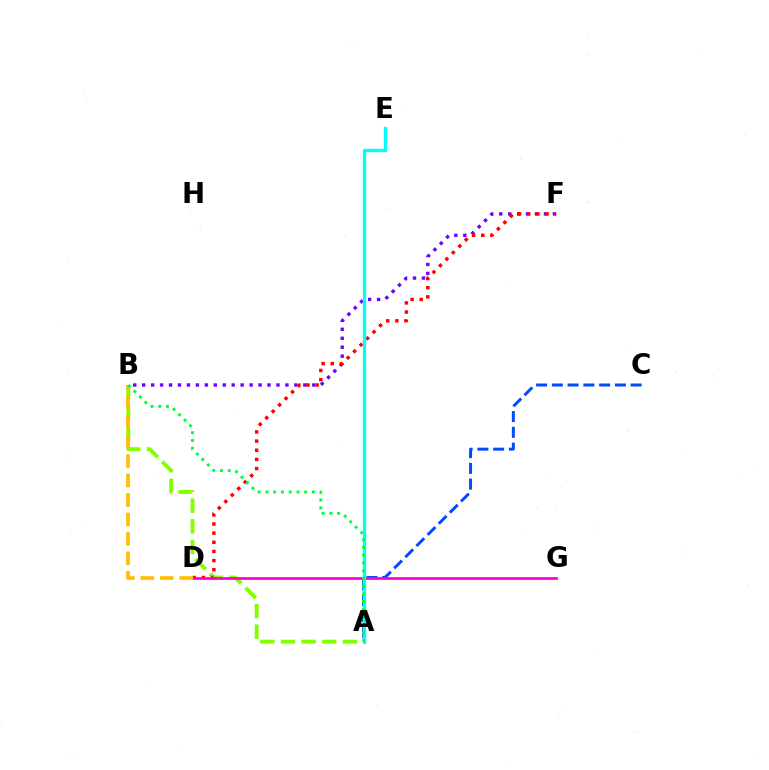{('B', 'F'): [{'color': '#7200ff', 'line_style': 'dotted', 'thickness': 2.43}], ('A', 'C'): [{'color': '#004bff', 'line_style': 'dashed', 'thickness': 2.14}], ('A', 'B'): [{'color': '#84ff00', 'line_style': 'dashed', 'thickness': 2.8}, {'color': '#00ff39', 'line_style': 'dotted', 'thickness': 2.11}], ('D', 'F'): [{'color': '#ff0000', 'line_style': 'dotted', 'thickness': 2.49}], ('D', 'G'): [{'color': '#ff00cf', 'line_style': 'solid', 'thickness': 1.97}], ('B', 'D'): [{'color': '#ffbd00', 'line_style': 'dashed', 'thickness': 2.64}], ('A', 'E'): [{'color': '#00fff6', 'line_style': 'solid', 'thickness': 2.39}]}